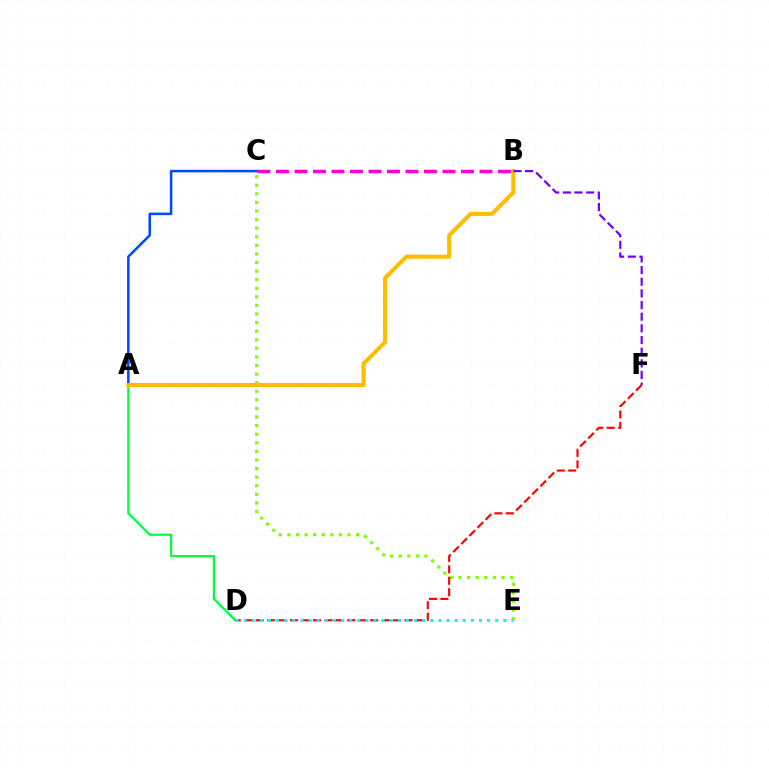{('A', 'D'): [{'color': '#00ff39', 'line_style': 'solid', 'thickness': 1.57}], ('B', 'C'): [{'color': '#ff00cf', 'line_style': 'dashed', 'thickness': 2.51}], ('C', 'E'): [{'color': '#84ff00', 'line_style': 'dotted', 'thickness': 2.33}], ('A', 'C'): [{'color': '#004bff', 'line_style': 'solid', 'thickness': 1.83}], ('A', 'B'): [{'color': '#ffbd00', 'line_style': 'solid', 'thickness': 2.95}], ('D', 'F'): [{'color': '#ff0000', 'line_style': 'dashed', 'thickness': 1.56}], ('D', 'E'): [{'color': '#00fff6', 'line_style': 'dotted', 'thickness': 2.2}], ('B', 'F'): [{'color': '#7200ff', 'line_style': 'dashed', 'thickness': 1.58}]}